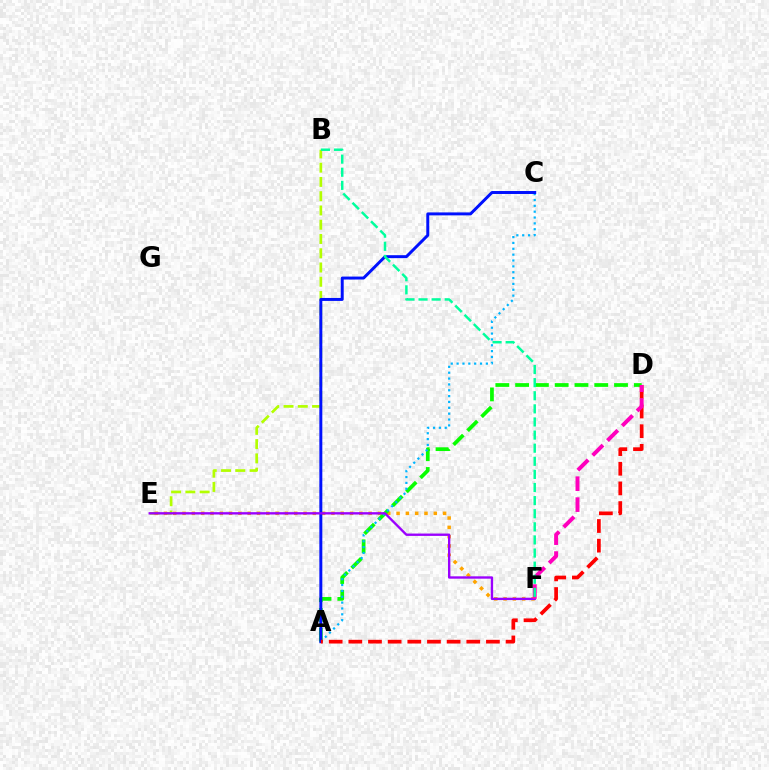{('B', 'E'): [{'color': '#b3ff00', 'line_style': 'dashed', 'thickness': 1.94}], ('E', 'F'): [{'color': '#ffa500', 'line_style': 'dotted', 'thickness': 2.53}, {'color': '#9b00ff', 'line_style': 'solid', 'thickness': 1.7}], ('A', 'D'): [{'color': '#08ff00', 'line_style': 'dashed', 'thickness': 2.69}, {'color': '#ff0000', 'line_style': 'dashed', 'thickness': 2.67}], ('A', 'C'): [{'color': '#00b5ff', 'line_style': 'dotted', 'thickness': 1.59}, {'color': '#0010ff', 'line_style': 'solid', 'thickness': 2.13}], ('D', 'F'): [{'color': '#ff00bd', 'line_style': 'dashed', 'thickness': 2.84}], ('B', 'F'): [{'color': '#00ff9d', 'line_style': 'dashed', 'thickness': 1.78}]}